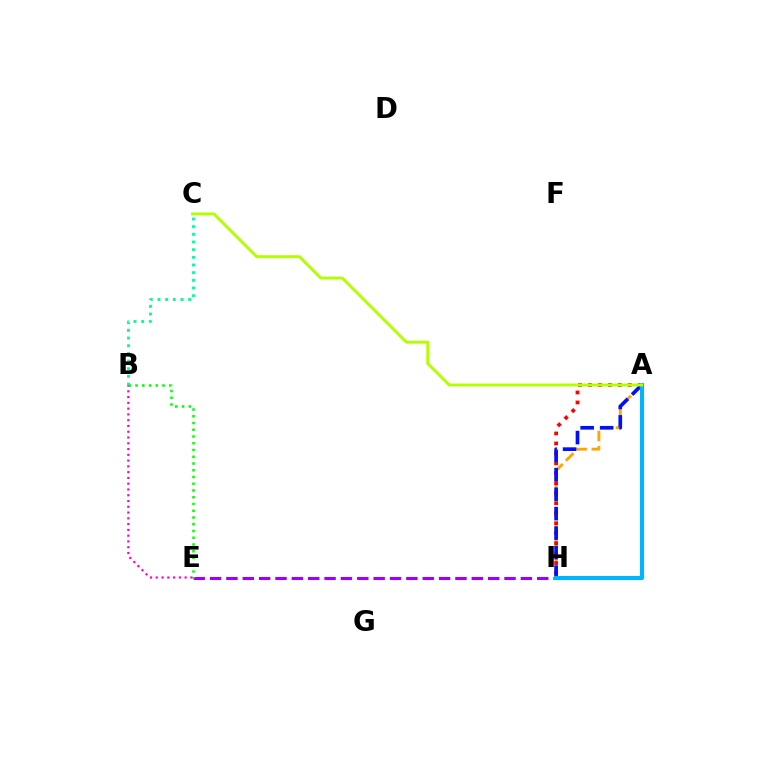{('A', 'H'): [{'color': '#ffa500', 'line_style': 'dashed', 'thickness': 2.06}, {'color': '#ff0000', 'line_style': 'dotted', 'thickness': 2.71}, {'color': '#0010ff', 'line_style': 'dashed', 'thickness': 2.65}, {'color': '#00b5ff', 'line_style': 'solid', 'thickness': 2.95}], ('E', 'H'): [{'color': '#9b00ff', 'line_style': 'dashed', 'thickness': 2.22}], ('B', 'E'): [{'color': '#08ff00', 'line_style': 'dotted', 'thickness': 1.83}, {'color': '#ff00bd', 'line_style': 'dotted', 'thickness': 1.57}], ('A', 'C'): [{'color': '#b3ff00', 'line_style': 'solid', 'thickness': 2.1}], ('B', 'C'): [{'color': '#00ff9d', 'line_style': 'dotted', 'thickness': 2.08}]}